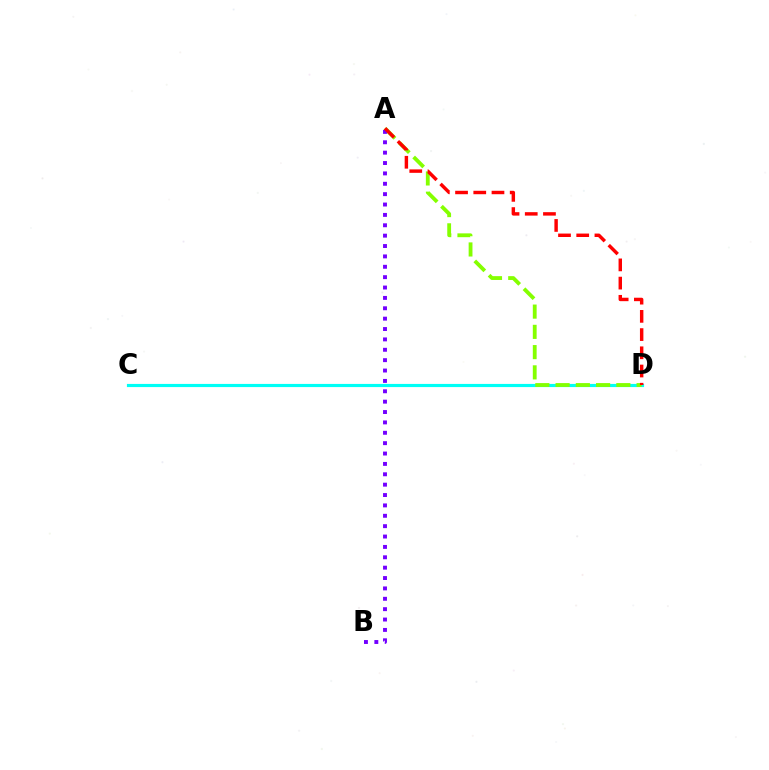{('C', 'D'): [{'color': '#00fff6', 'line_style': 'solid', 'thickness': 2.28}], ('A', 'D'): [{'color': '#84ff00', 'line_style': 'dashed', 'thickness': 2.75}, {'color': '#ff0000', 'line_style': 'dashed', 'thickness': 2.47}], ('A', 'B'): [{'color': '#7200ff', 'line_style': 'dotted', 'thickness': 2.82}]}